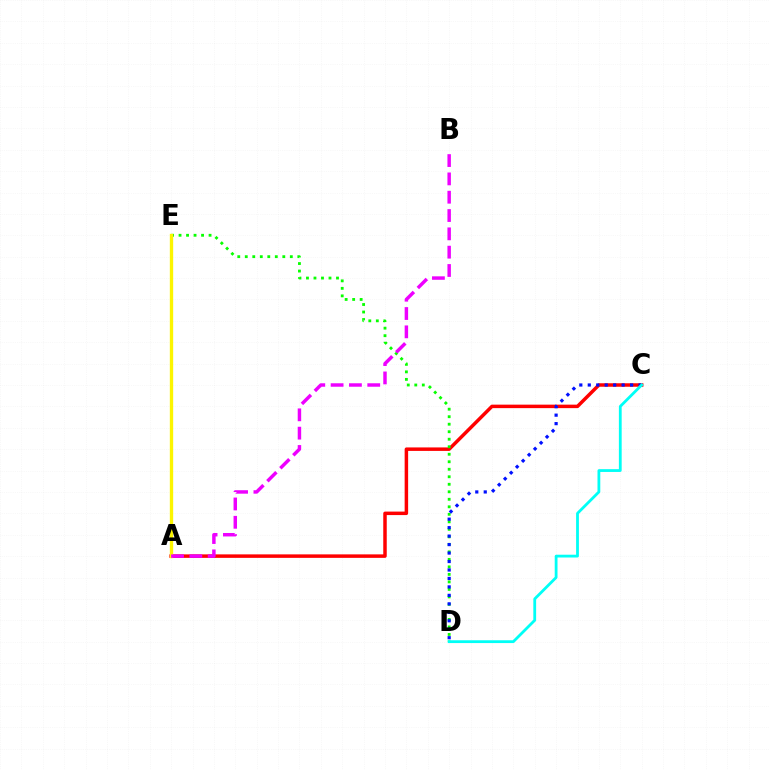{('A', 'C'): [{'color': '#ff0000', 'line_style': 'solid', 'thickness': 2.51}], ('D', 'E'): [{'color': '#08ff00', 'line_style': 'dotted', 'thickness': 2.04}], ('C', 'D'): [{'color': '#0010ff', 'line_style': 'dotted', 'thickness': 2.3}, {'color': '#00fff6', 'line_style': 'solid', 'thickness': 2.01}], ('A', 'E'): [{'color': '#fcf500', 'line_style': 'solid', 'thickness': 2.41}], ('A', 'B'): [{'color': '#ee00ff', 'line_style': 'dashed', 'thickness': 2.49}]}